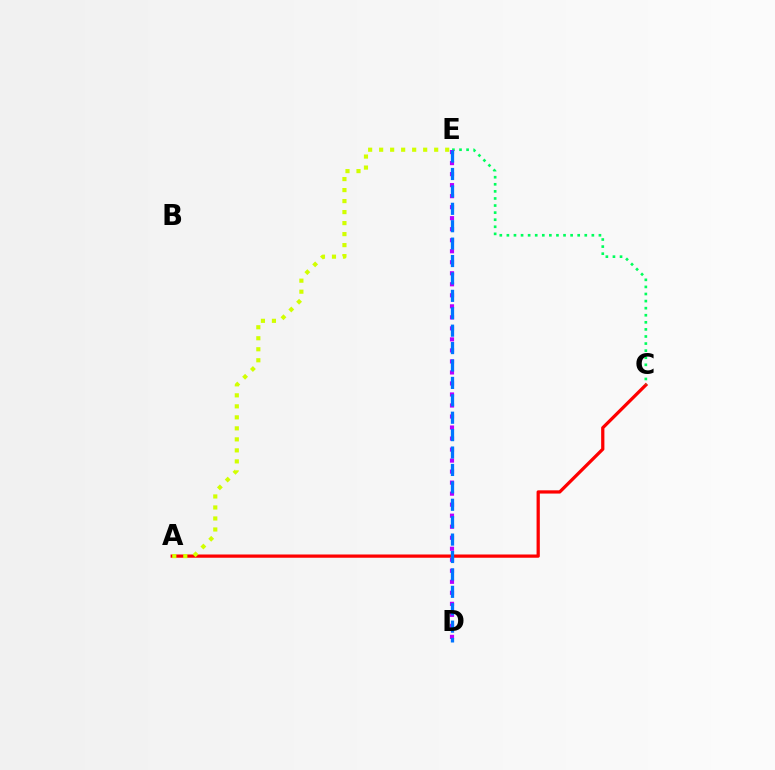{('A', 'C'): [{'color': '#ff0000', 'line_style': 'solid', 'thickness': 2.34}], ('C', 'E'): [{'color': '#00ff5c', 'line_style': 'dotted', 'thickness': 1.92}], ('D', 'E'): [{'color': '#b900ff', 'line_style': 'dotted', 'thickness': 2.99}, {'color': '#0074ff', 'line_style': 'dashed', 'thickness': 2.37}], ('A', 'E'): [{'color': '#d1ff00', 'line_style': 'dotted', 'thickness': 2.99}]}